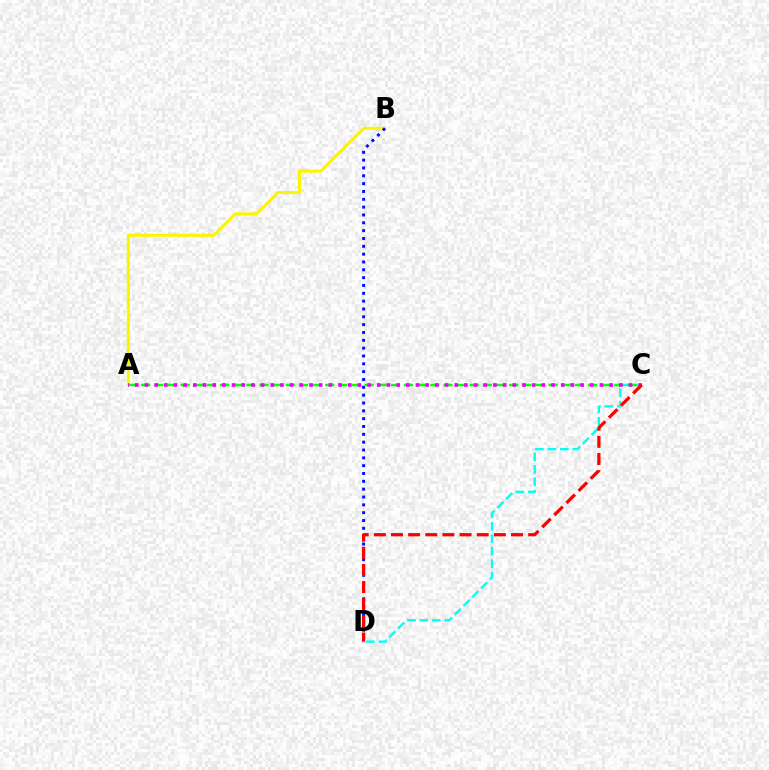{('A', 'B'): [{'color': '#fcf500', 'line_style': 'solid', 'thickness': 2.2}], ('B', 'D'): [{'color': '#0010ff', 'line_style': 'dotted', 'thickness': 2.13}], ('C', 'D'): [{'color': '#00fff6', 'line_style': 'dashed', 'thickness': 1.69}, {'color': '#ff0000', 'line_style': 'dashed', 'thickness': 2.33}], ('A', 'C'): [{'color': '#08ff00', 'line_style': 'dashed', 'thickness': 1.79}, {'color': '#ee00ff', 'line_style': 'dotted', 'thickness': 2.63}]}